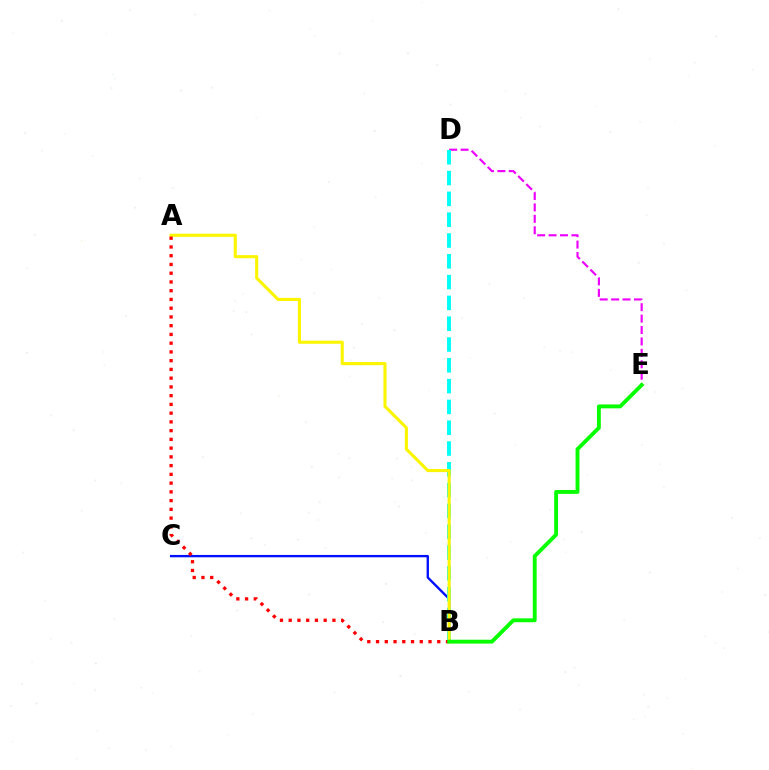{('B', 'C'): [{'color': '#0010ff', 'line_style': 'solid', 'thickness': 1.69}], ('D', 'E'): [{'color': '#ee00ff', 'line_style': 'dashed', 'thickness': 1.55}], ('B', 'D'): [{'color': '#00fff6', 'line_style': 'dashed', 'thickness': 2.83}], ('A', 'B'): [{'color': '#fcf500', 'line_style': 'solid', 'thickness': 2.23}, {'color': '#ff0000', 'line_style': 'dotted', 'thickness': 2.38}], ('B', 'E'): [{'color': '#08ff00', 'line_style': 'solid', 'thickness': 2.79}]}